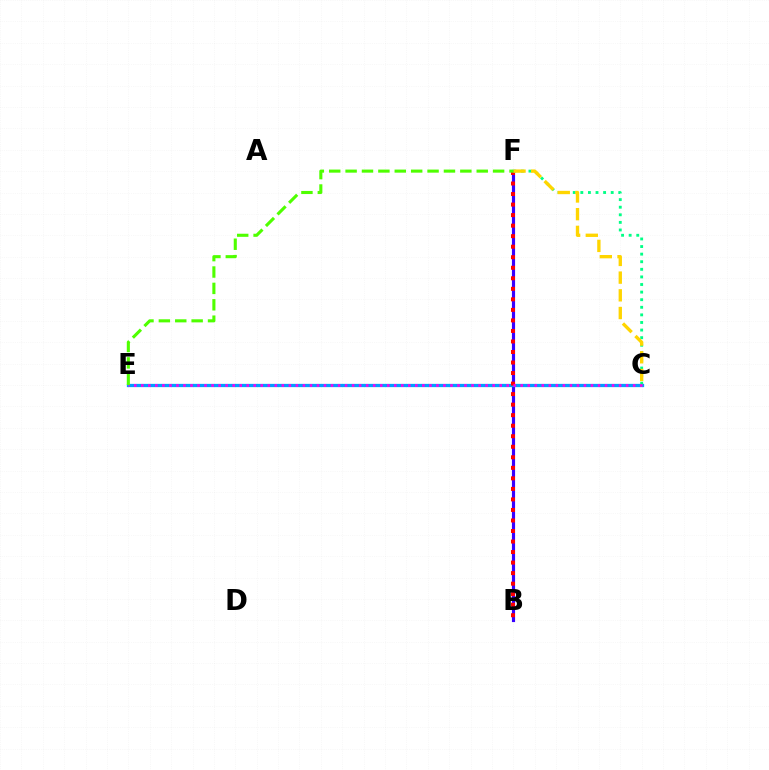{('B', 'F'): [{'color': '#3700ff', 'line_style': 'solid', 'thickness': 2.27}, {'color': '#ff0000', 'line_style': 'dotted', 'thickness': 2.86}], ('C', 'E'): [{'color': '#009eff', 'line_style': 'solid', 'thickness': 2.36}, {'color': '#ff00ed', 'line_style': 'dotted', 'thickness': 1.91}], ('C', 'F'): [{'color': '#00ff86', 'line_style': 'dotted', 'thickness': 2.06}, {'color': '#ffd500', 'line_style': 'dashed', 'thickness': 2.41}], ('E', 'F'): [{'color': '#4fff00', 'line_style': 'dashed', 'thickness': 2.23}]}